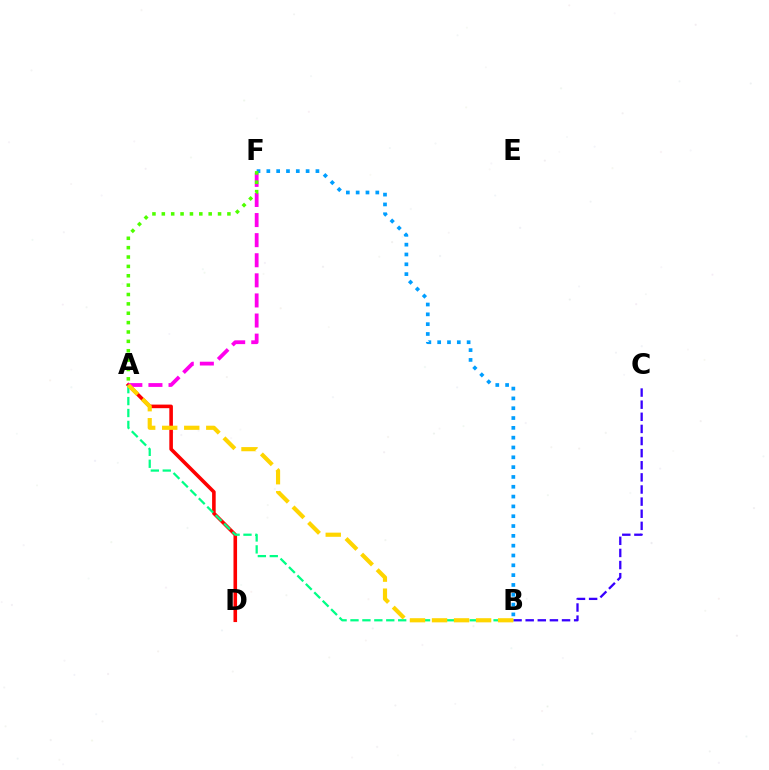{('A', 'D'): [{'color': '#ff0000', 'line_style': 'solid', 'thickness': 2.58}], ('A', 'F'): [{'color': '#ff00ed', 'line_style': 'dashed', 'thickness': 2.73}, {'color': '#4fff00', 'line_style': 'dotted', 'thickness': 2.55}], ('B', 'C'): [{'color': '#3700ff', 'line_style': 'dashed', 'thickness': 1.65}], ('A', 'B'): [{'color': '#00ff86', 'line_style': 'dashed', 'thickness': 1.62}, {'color': '#ffd500', 'line_style': 'dashed', 'thickness': 2.99}], ('B', 'F'): [{'color': '#009eff', 'line_style': 'dotted', 'thickness': 2.67}]}